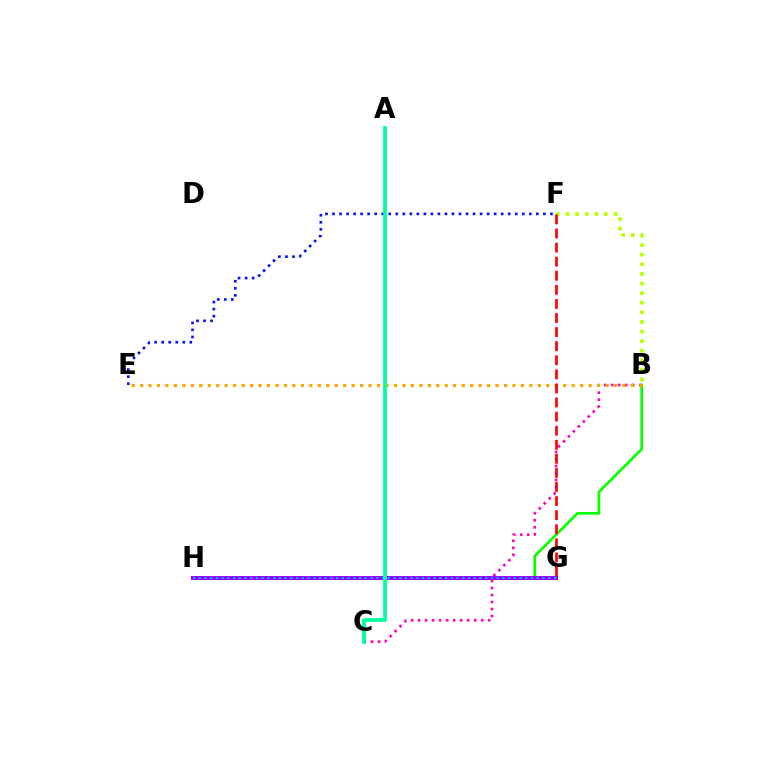{('B', 'F'): [{'color': '#b3ff00', 'line_style': 'dotted', 'thickness': 2.61}], ('B', 'H'): [{'color': '#08ff00', 'line_style': 'solid', 'thickness': 1.96}], ('G', 'H'): [{'color': '#9b00ff', 'line_style': 'solid', 'thickness': 2.87}, {'color': '#00b5ff', 'line_style': 'dotted', 'thickness': 1.56}], ('B', 'C'): [{'color': '#ff00bd', 'line_style': 'dotted', 'thickness': 1.9}], ('E', 'F'): [{'color': '#0010ff', 'line_style': 'dotted', 'thickness': 1.91}], ('B', 'E'): [{'color': '#ffa500', 'line_style': 'dotted', 'thickness': 2.3}], ('F', 'G'): [{'color': '#ff0000', 'line_style': 'dashed', 'thickness': 1.91}], ('A', 'C'): [{'color': '#00ff9d', 'line_style': 'solid', 'thickness': 2.71}]}